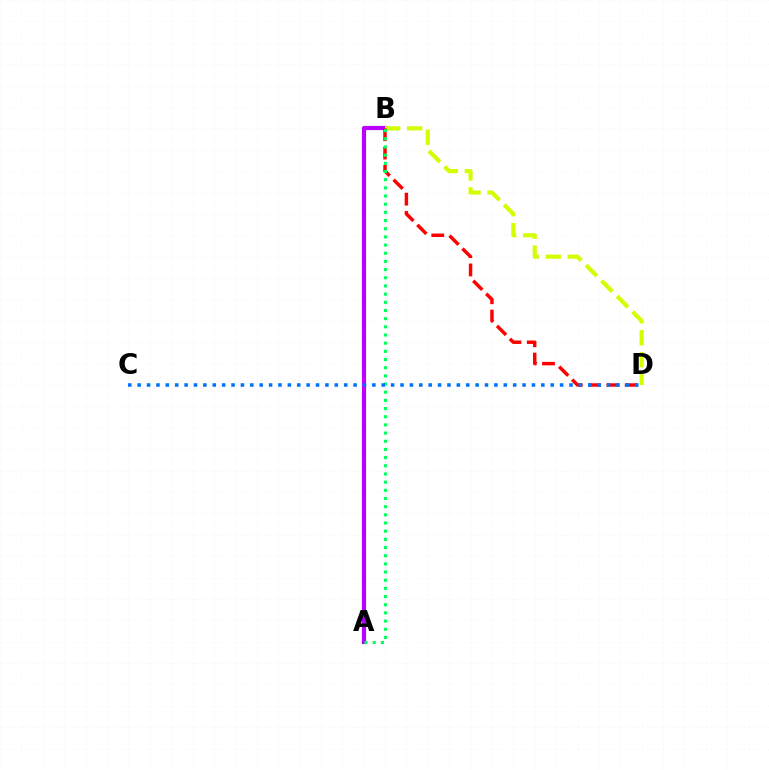{('A', 'B'): [{'color': '#b900ff', 'line_style': 'solid', 'thickness': 2.99}, {'color': '#00ff5c', 'line_style': 'dotted', 'thickness': 2.22}], ('B', 'D'): [{'color': '#d1ff00', 'line_style': 'dashed', 'thickness': 2.99}, {'color': '#ff0000', 'line_style': 'dashed', 'thickness': 2.49}], ('C', 'D'): [{'color': '#0074ff', 'line_style': 'dotted', 'thickness': 2.55}]}